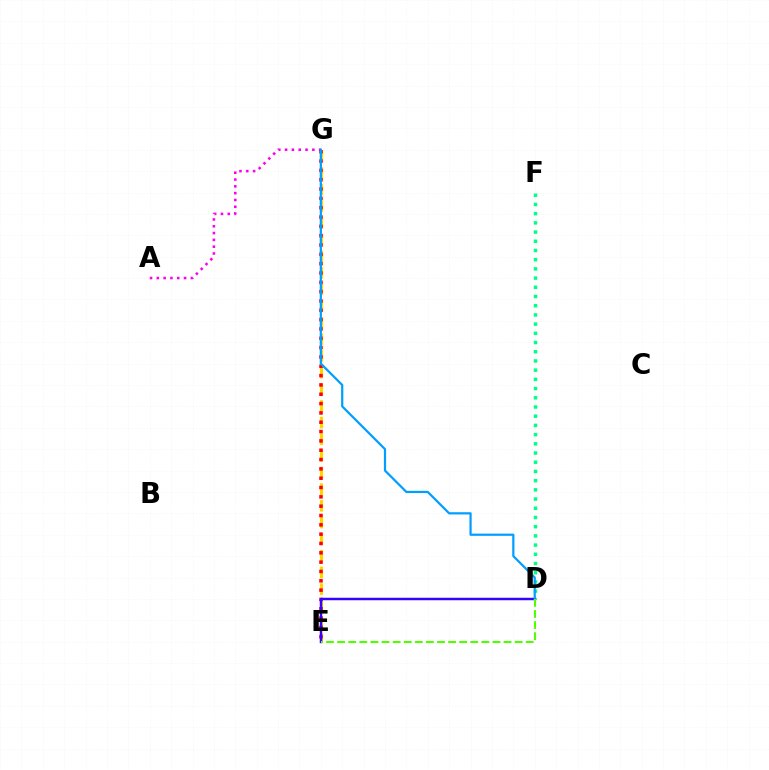{('E', 'G'): [{'color': '#ffd500', 'line_style': 'dashed', 'thickness': 2.26}, {'color': '#ff0000', 'line_style': 'dotted', 'thickness': 2.53}], ('D', 'F'): [{'color': '#00ff86', 'line_style': 'dotted', 'thickness': 2.5}], ('A', 'G'): [{'color': '#ff00ed', 'line_style': 'dotted', 'thickness': 1.85}], ('D', 'E'): [{'color': '#3700ff', 'line_style': 'solid', 'thickness': 1.77}, {'color': '#4fff00', 'line_style': 'dashed', 'thickness': 1.51}], ('D', 'G'): [{'color': '#009eff', 'line_style': 'solid', 'thickness': 1.59}]}